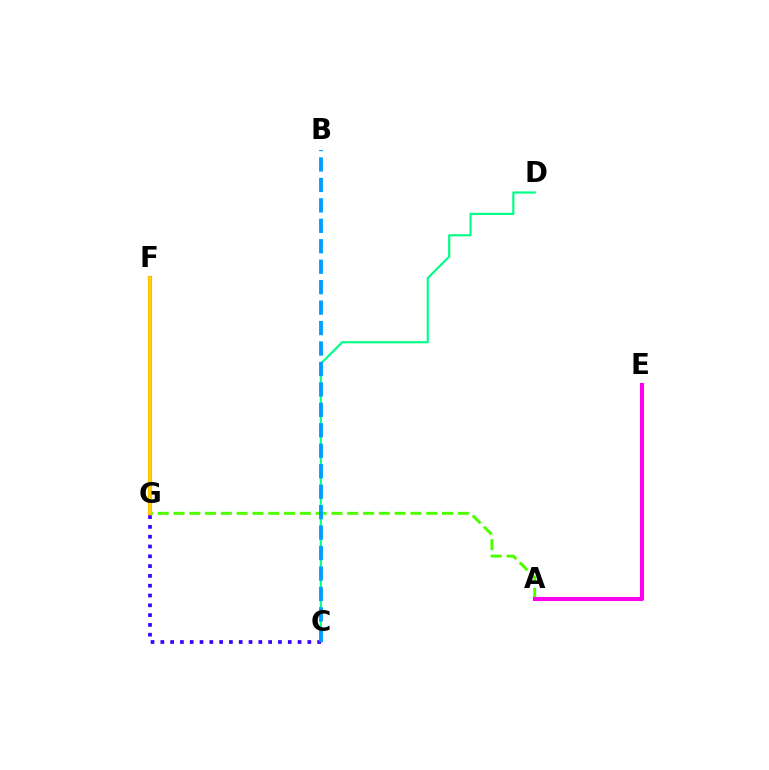{('C', 'D'): [{'color': '#00ff86', 'line_style': 'solid', 'thickness': 1.57}], ('A', 'G'): [{'color': '#4fff00', 'line_style': 'dashed', 'thickness': 2.15}], ('F', 'G'): [{'color': '#ff0000', 'line_style': 'solid', 'thickness': 2.94}, {'color': '#ffd500', 'line_style': 'solid', 'thickness': 2.72}], ('C', 'G'): [{'color': '#3700ff', 'line_style': 'dotted', 'thickness': 2.66}], ('B', 'C'): [{'color': '#009eff', 'line_style': 'dashed', 'thickness': 2.78}], ('A', 'E'): [{'color': '#ff00ed', 'line_style': 'solid', 'thickness': 2.95}]}